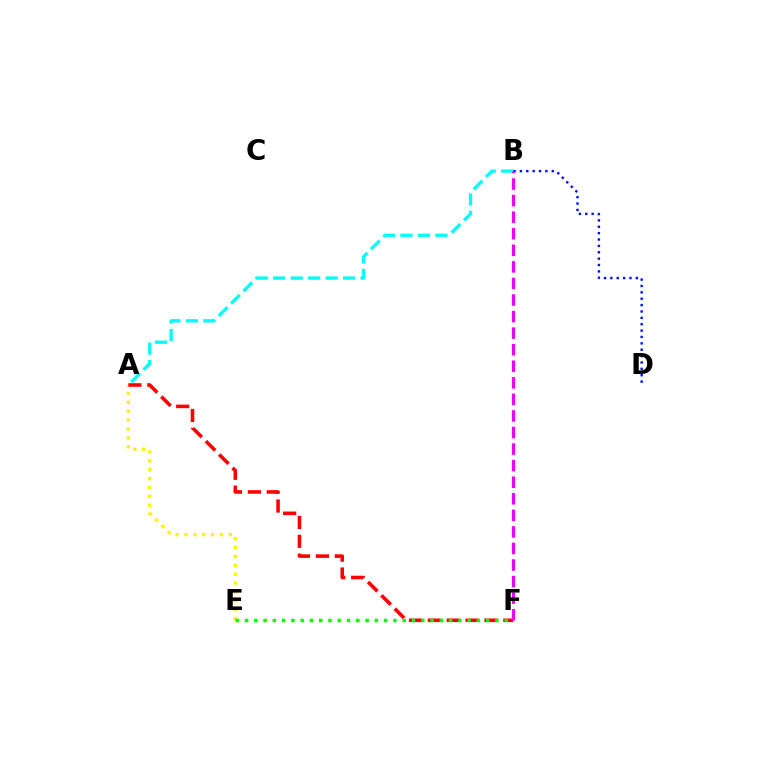{('A', 'B'): [{'color': '#00fff6', 'line_style': 'dashed', 'thickness': 2.38}], ('A', 'E'): [{'color': '#fcf500', 'line_style': 'dotted', 'thickness': 2.41}], ('B', 'D'): [{'color': '#0010ff', 'line_style': 'dotted', 'thickness': 1.73}], ('A', 'F'): [{'color': '#ff0000', 'line_style': 'dashed', 'thickness': 2.57}], ('B', 'F'): [{'color': '#ee00ff', 'line_style': 'dashed', 'thickness': 2.25}], ('E', 'F'): [{'color': '#08ff00', 'line_style': 'dotted', 'thickness': 2.52}]}